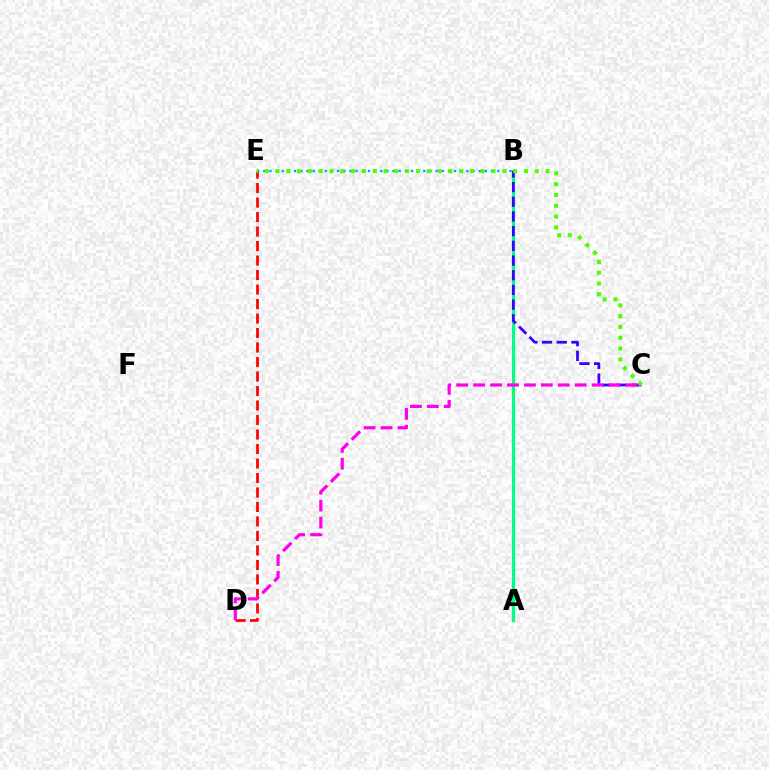{('D', 'E'): [{'color': '#ff0000', 'line_style': 'dashed', 'thickness': 1.97}], ('A', 'B'): [{'color': '#ffd500', 'line_style': 'dotted', 'thickness': 1.56}, {'color': '#00ff86', 'line_style': 'solid', 'thickness': 2.28}], ('B', 'C'): [{'color': '#3700ff', 'line_style': 'dashed', 'thickness': 2.0}], ('C', 'D'): [{'color': '#ff00ed', 'line_style': 'dashed', 'thickness': 2.3}], ('B', 'E'): [{'color': '#009eff', 'line_style': 'dotted', 'thickness': 1.67}], ('C', 'E'): [{'color': '#4fff00', 'line_style': 'dotted', 'thickness': 2.94}]}